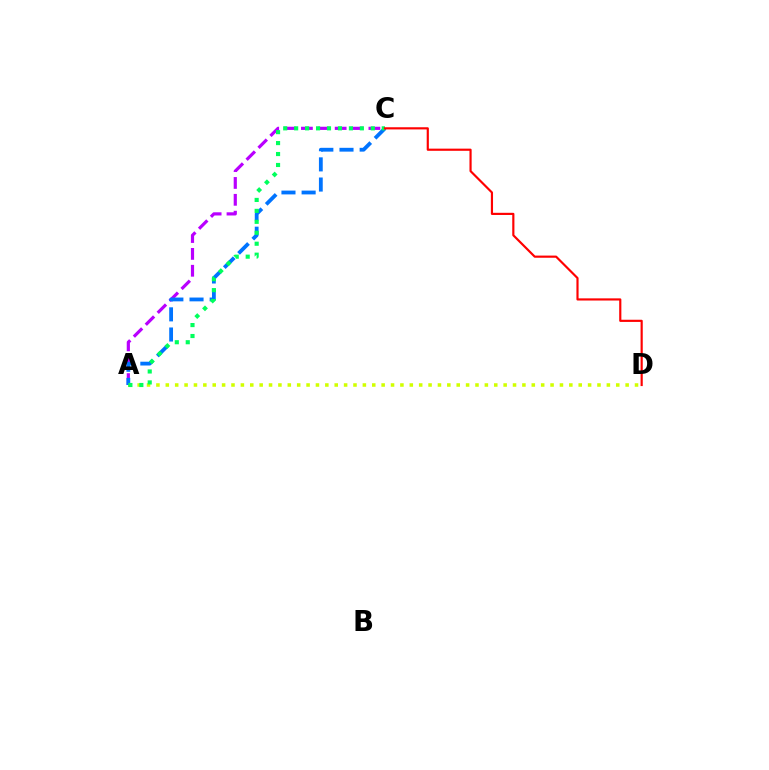{('A', 'C'): [{'color': '#b900ff', 'line_style': 'dashed', 'thickness': 2.29}, {'color': '#0074ff', 'line_style': 'dashed', 'thickness': 2.74}, {'color': '#00ff5c', 'line_style': 'dotted', 'thickness': 2.98}], ('A', 'D'): [{'color': '#d1ff00', 'line_style': 'dotted', 'thickness': 2.55}], ('C', 'D'): [{'color': '#ff0000', 'line_style': 'solid', 'thickness': 1.56}]}